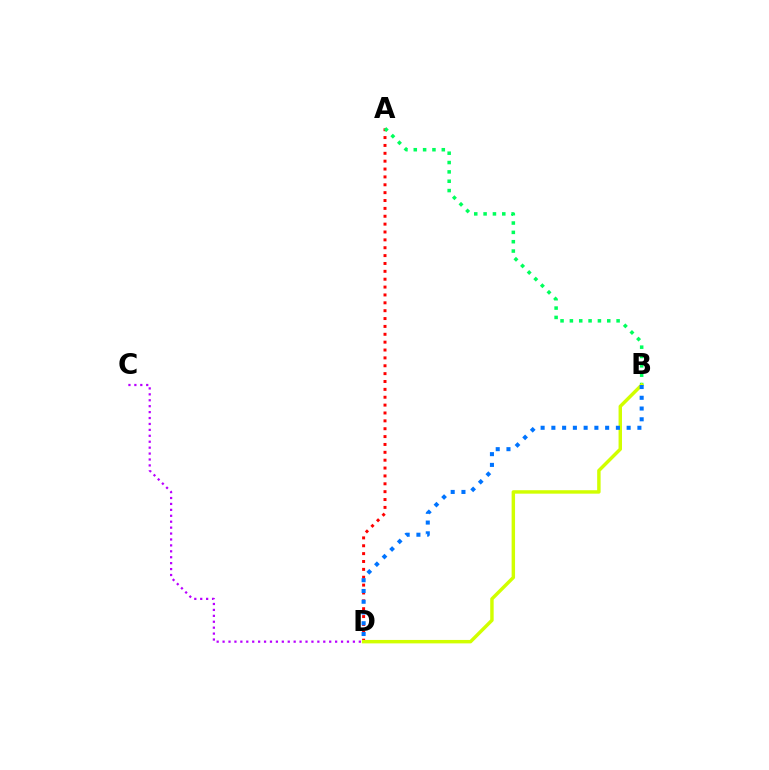{('C', 'D'): [{'color': '#b900ff', 'line_style': 'dotted', 'thickness': 1.61}], ('A', 'D'): [{'color': '#ff0000', 'line_style': 'dotted', 'thickness': 2.14}], ('A', 'B'): [{'color': '#00ff5c', 'line_style': 'dotted', 'thickness': 2.54}], ('B', 'D'): [{'color': '#d1ff00', 'line_style': 'solid', 'thickness': 2.48}, {'color': '#0074ff', 'line_style': 'dotted', 'thickness': 2.92}]}